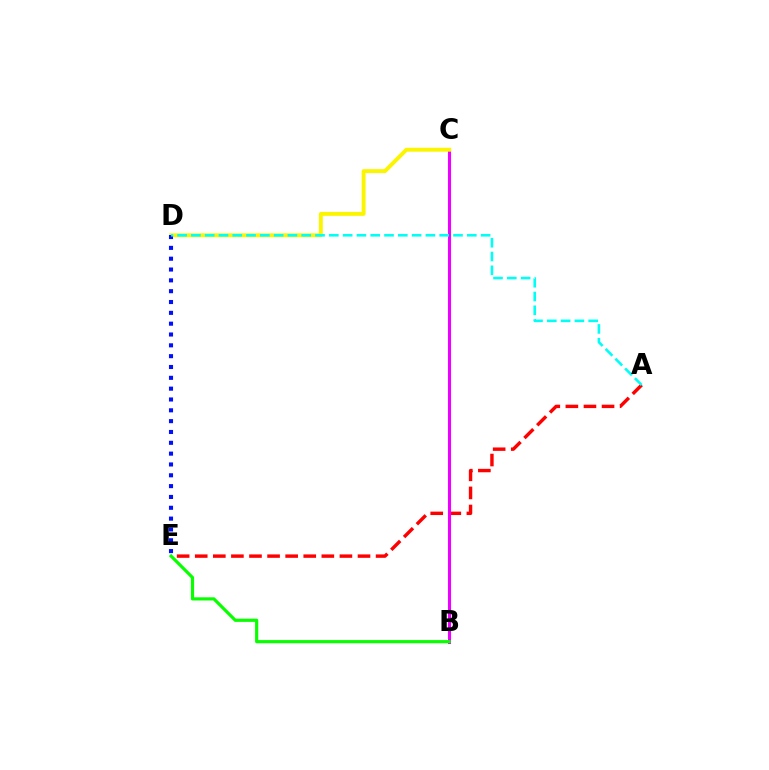{('A', 'E'): [{'color': '#ff0000', 'line_style': 'dashed', 'thickness': 2.46}], ('B', 'C'): [{'color': '#ee00ff', 'line_style': 'solid', 'thickness': 2.22}], ('C', 'D'): [{'color': '#fcf500', 'line_style': 'solid', 'thickness': 2.81}], ('D', 'E'): [{'color': '#0010ff', 'line_style': 'dotted', 'thickness': 2.94}], ('A', 'D'): [{'color': '#00fff6', 'line_style': 'dashed', 'thickness': 1.87}], ('B', 'E'): [{'color': '#08ff00', 'line_style': 'solid', 'thickness': 2.29}]}